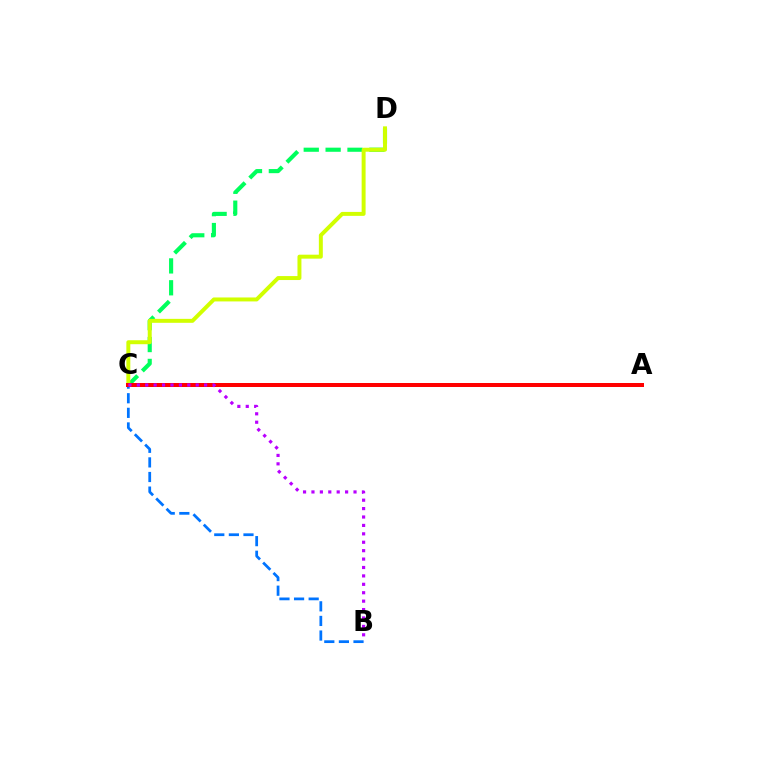{('C', 'D'): [{'color': '#00ff5c', 'line_style': 'dashed', 'thickness': 2.97}, {'color': '#d1ff00', 'line_style': 'solid', 'thickness': 2.85}], ('B', 'C'): [{'color': '#0074ff', 'line_style': 'dashed', 'thickness': 1.98}, {'color': '#b900ff', 'line_style': 'dotted', 'thickness': 2.29}], ('A', 'C'): [{'color': '#ff0000', 'line_style': 'solid', 'thickness': 2.87}]}